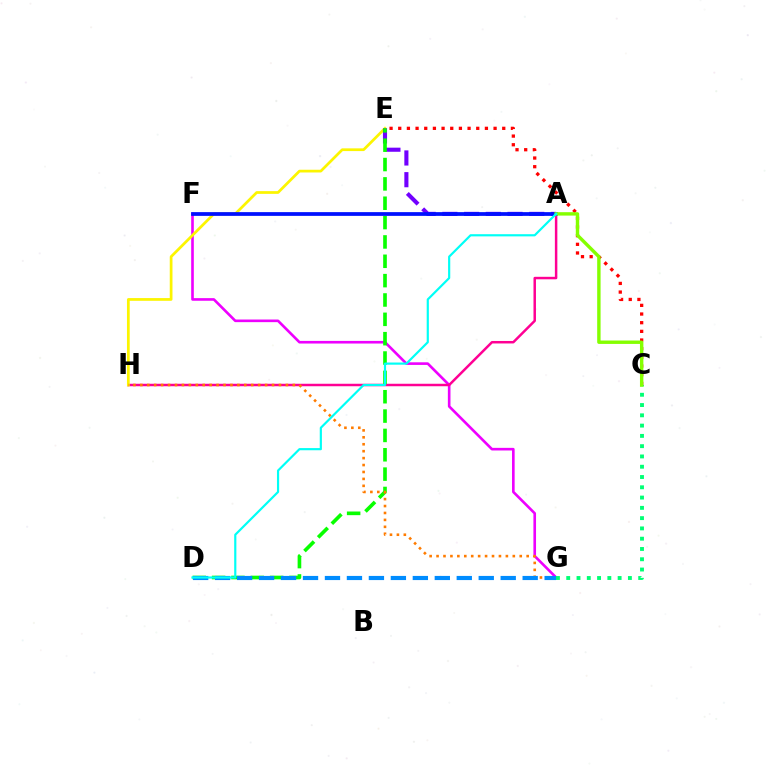{('C', 'E'): [{'color': '#ff0000', 'line_style': 'dotted', 'thickness': 2.35}], ('F', 'G'): [{'color': '#ee00ff', 'line_style': 'solid', 'thickness': 1.89}], ('A', 'H'): [{'color': '#ff0094', 'line_style': 'solid', 'thickness': 1.79}], ('E', 'H'): [{'color': '#fcf500', 'line_style': 'solid', 'thickness': 1.97}], ('A', 'E'): [{'color': '#7200ff', 'line_style': 'dashed', 'thickness': 2.95}], ('D', 'E'): [{'color': '#08ff00', 'line_style': 'dashed', 'thickness': 2.63}], ('G', 'H'): [{'color': '#ff7c00', 'line_style': 'dotted', 'thickness': 1.88}], ('D', 'G'): [{'color': '#008cff', 'line_style': 'dashed', 'thickness': 2.98}], ('A', 'F'): [{'color': '#0010ff', 'line_style': 'solid', 'thickness': 2.7}], ('C', 'G'): [{'color': '#00ff74', 'line_style': 'dotted', 'thickness': 2.79}], ('A', 'C'): [{'color': '#84ff00', 'line_style': 'solid', 'thickness': 2.45}], ('A', 'D'): [{'color': '#00fff6', 'line_style': 'solid', 'thickness': 1.57}]}